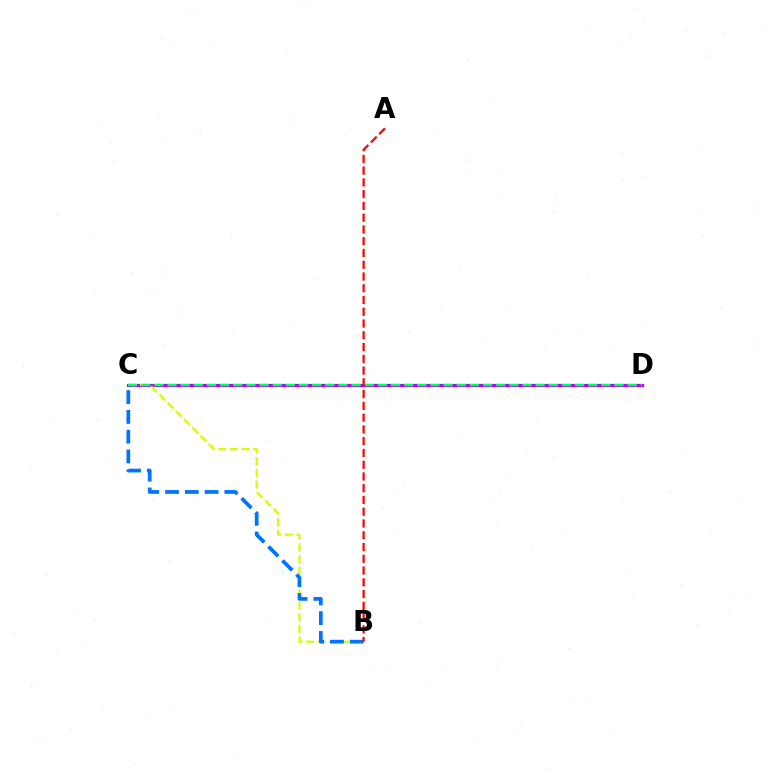{('C', 'D'): [{'color': '#b900ff', 'line_style': 'solid', 'thickness': 2.24}, {'color': '#00ff5c', 'line_style': 'dashed', 'thickness': 1.79}], ('B', 'C'): [{'color': '#d1ff00', 'line_style': 'dashed', 'thickness': 1.58}, {'color': '#0074ff', 'line_style': 'dashed', 'thickness': 2.69}], ('A', 'B'): [{'color': '#ff0000', 'line_style': 'dashed', 'thickness': 1.6}]}